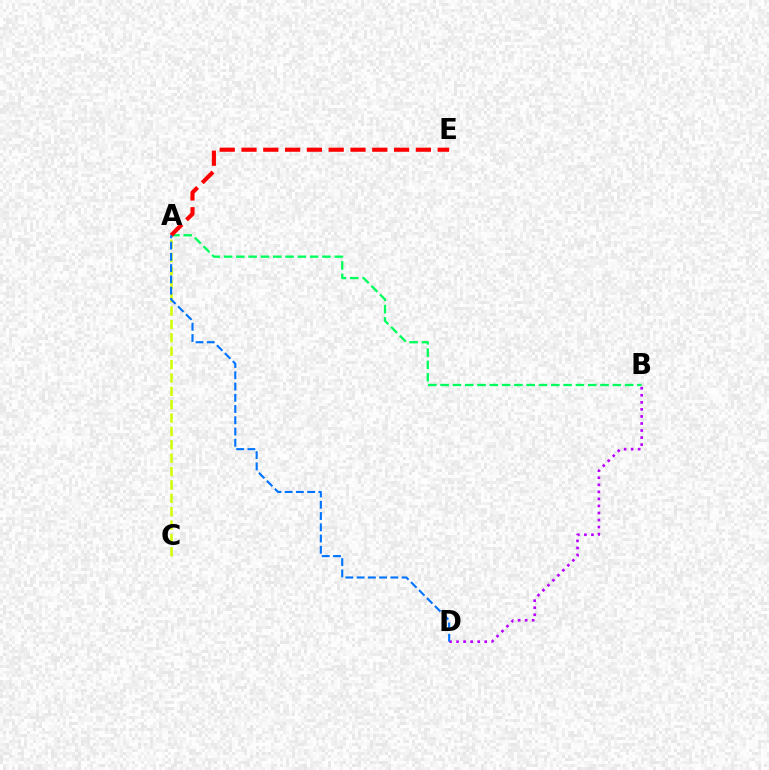{('A', 'B'): [{'color': '#00ff5c', 'line_style': 'dashed', 'thickness': 1.67}], ('A', 'C'): [{'color': '#d1ff00', 'line_style': 'dashed', 'thickness': 1.82}], ('B', 'D'): [{'color': '#b900ff', 'line_style': 'dotted', 'thickness': 1.91}], ('A', 'E'): [{'color': '#ff0000', 'line_style': 'dashed', 'thickness': 2.96}], ('A', 'D'): [{'color': '#0074ff', 'line_style': 'dashed', 'thickness': 1.53}]}